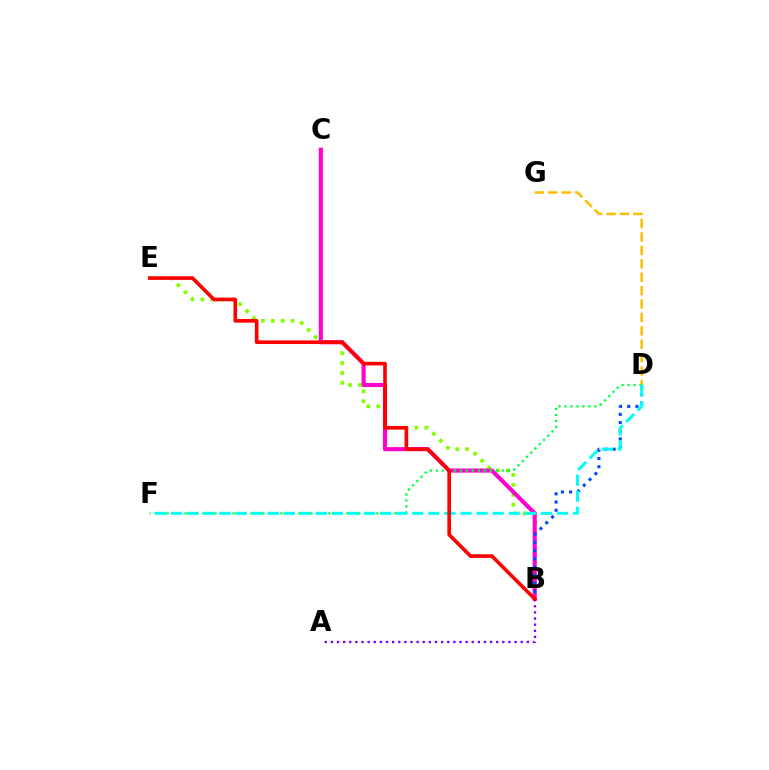{('D', 'G'): [{'color': '#ffbd00', 'line_style': 'dashed', 'thickness': 1.82}], ('B', 'E'): [{'color': '#84ff00', 'line_style': 'dotted', 'thickness': 2.7}, {'color': '#ff0000', 'line_style': 'solid', 'thickness': 2.61}], ('B', 'C'): [{'color': '#ff00cf', 'line_style': 'solid', 'thickness': 2.95}], ('B', 'D'): [{'color': '#004bff', 'line_style': 'dotted', 'thickness': 2.23}], ('D', 'F'): [{'color': '#00ff39', 'line_style': 'dotted', 'thickness': 1.63}, {'color': '#00fff6', 'line_style': 'dashed', 'thickness': 2.18}], ('A', 'B'): [{'color': '#7200ff', 'line_style': 'dotted', 'thickness': 1.66}]}